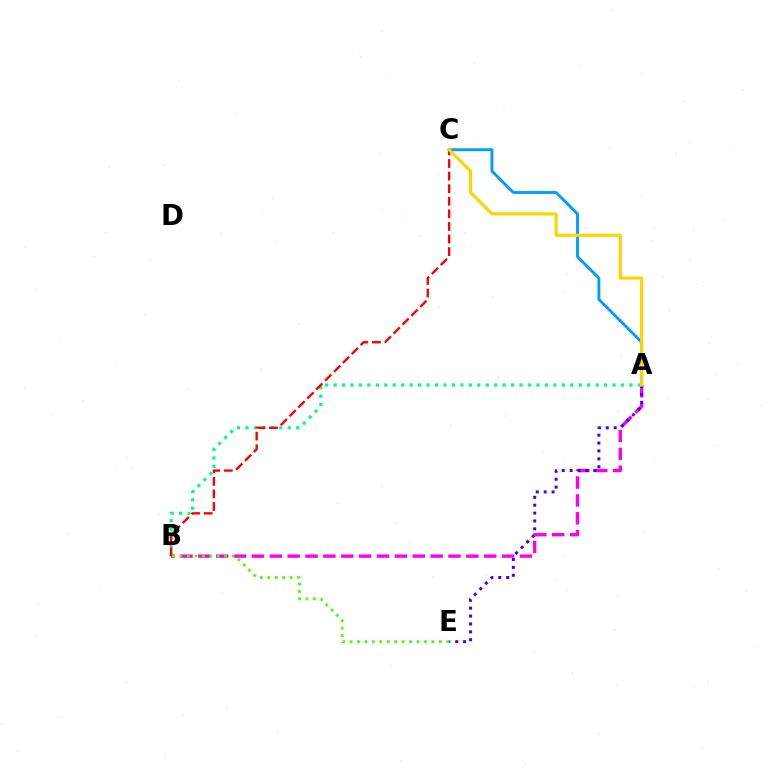{('A', 'B'): [{'color': '#ff00ed', 'line_style': 'dashed', 'thickness': 2.43}, {'color': '#00ff86', 'line_style': 'dotted', 'thickness': 2.3}], ('A', 'C'): [{'color': '#009eff', 'line_style': 'solid', 'thickness': 2.08}, {'color': '#ffd500', 'line_style': 'solid', 'thickness': 2.25}], ('A', 'E'): [{'color': '#3700ff', 'line_style': 'dotted', 'thickness': 2.14}], ('B', 'C'): [{'color': '#ff0000', 'line_style': 'dashed', 'thickness': 1.71}], ('B', 'E'): [{'color': '#4fff00', 'line_style': 'dotted', 'thickness': 2.02}]}